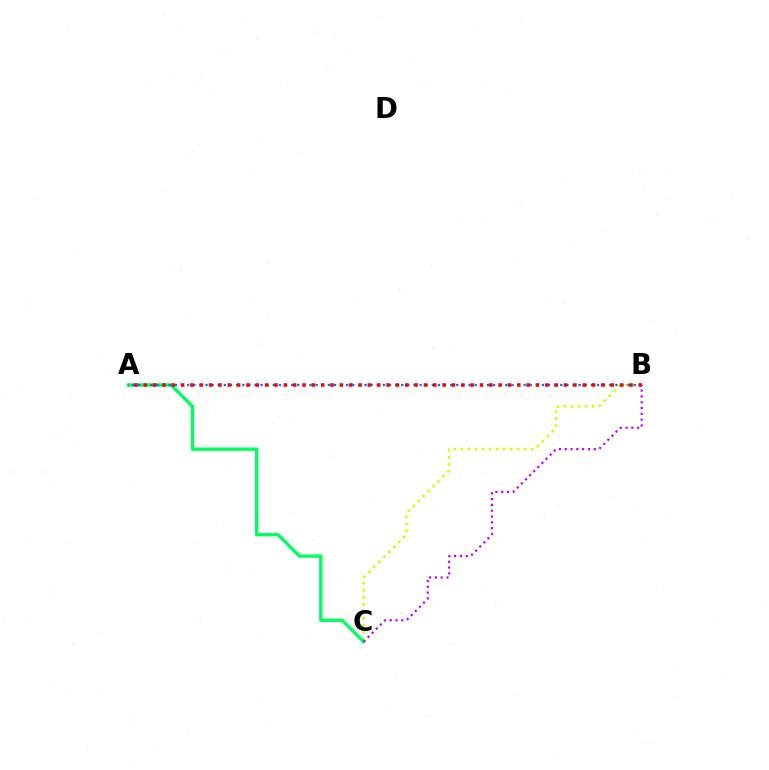{('B', 'C'): [{'color': '#d1ff00', 'line_style': 'dotted', 'thickness': 1.91}, {'color': '#b900ff', 'line_style': 'dotted', 'thickness': 1.58}], ('A', 'C'): [{'color': '#00ff5c', 'line_style': 'solid', 'thickness': 2.4}], ('A', 'B'): [{'color': '#0074ff', 'line_style': 'dotted', 'thickness': 1.66}, {'color': '#ff0000', 'line_style': 'dotted', 'thickness': 2.54}]}